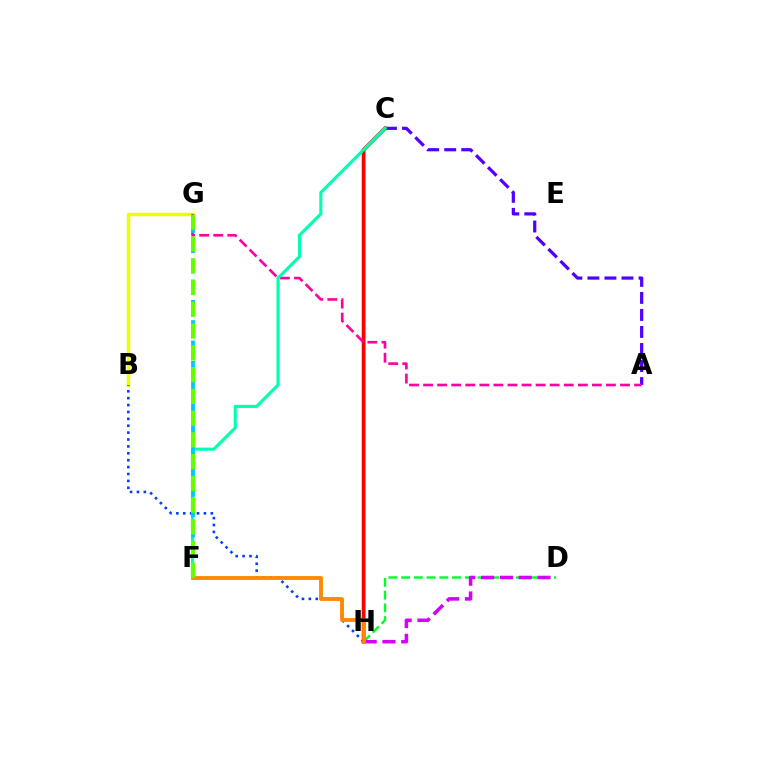{('A', 'C'): [{'color': '#4f00ff', 'line_style': 'dashed', 'thickness': 2.31}], ('B', 'G'): [{'color': '#eeff00', 'line_style': 'solid', 'thickness': 2.52}], ('C', 'H'): [{'color': '#ff0000', 'line_style': 'solid', 'thickness': 2.72}], ('A', 'G'): [{'color': '#ff00a0', 'line_style': 'dashed', 'thickness': 1.91}], ('B', 'H'): [{'color': '#003fff', 'line_style': 'dotted', 'thickness': 1.87}], ('D', 'H'): [{'color': '#00ff27', 'line_style': 'dashed', 'thickness': 1.73}, {'color': '#d600ff', 'line_style': 'dashed', 'thickness': 2.55}], ('C', 'F'): [{'color': '#00ffaf', 'line_style': 'solid', 'thickness': 2.24}], ('F', 'H'): [{'color': '#ff8800', 'line_style': 'solid', 'thickness': 2.76}], ('F', 'G'): [{'color': '#00c7ff', 'line_style': 'dashed', 'thickness': 2.76}, {'color': '#66ff00', 'line_style': 'dashed', 'thickness': 2.96}]}